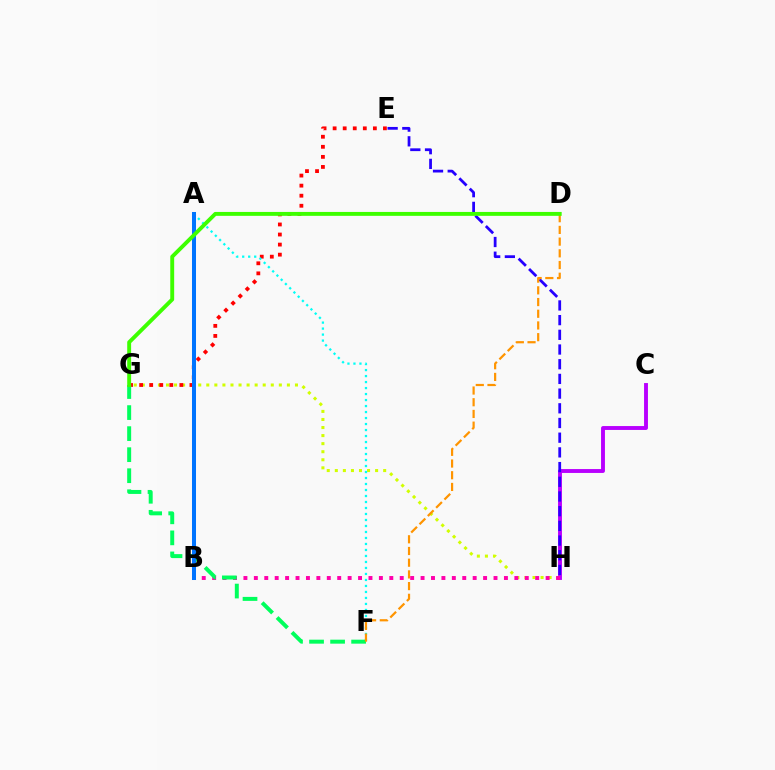{('G', 'H'): [{'color': '#d1ff00', 'line_style': 'dotted', 'thickness': 2.19}], ('E', 'G'): [{'color': '#ff0000', 'line_style': 'dotted', 'thickness': 2.73}], ('C', 'H'): [{'color': '#b900ff', 'line_style': 'solid', 'thickness': 2.8}], ('A', 'F'): [{'color': '#00fff6', 'line_style': 'dotted', 'thickness': 1.63}], ('B', 'H'): [{'color': '#ff00ac', 'line_style': 'dotted', 'thickness': 2.83}], ('F', 'G'): [{'color': '#00ff5c', 'line_style': 'dashed', 'thickness': 2.86}], ('E', 'H'): [{'color': '#2500ff', 'line_style': 'dashed', 'thickness': 2.0}], ('A', 'B'): [{'color': '#0074ff', 'line_style': 'solid', 'thickness': 2.89}], ('D', 'F'): [{'color': '#ff9400', 'line_style': 'dashed', 'thickness': 1.59}], ('D', 'G'): [{'color': '#3dff00', 'line_style': 'solid', 'thickness': 2.81}]}